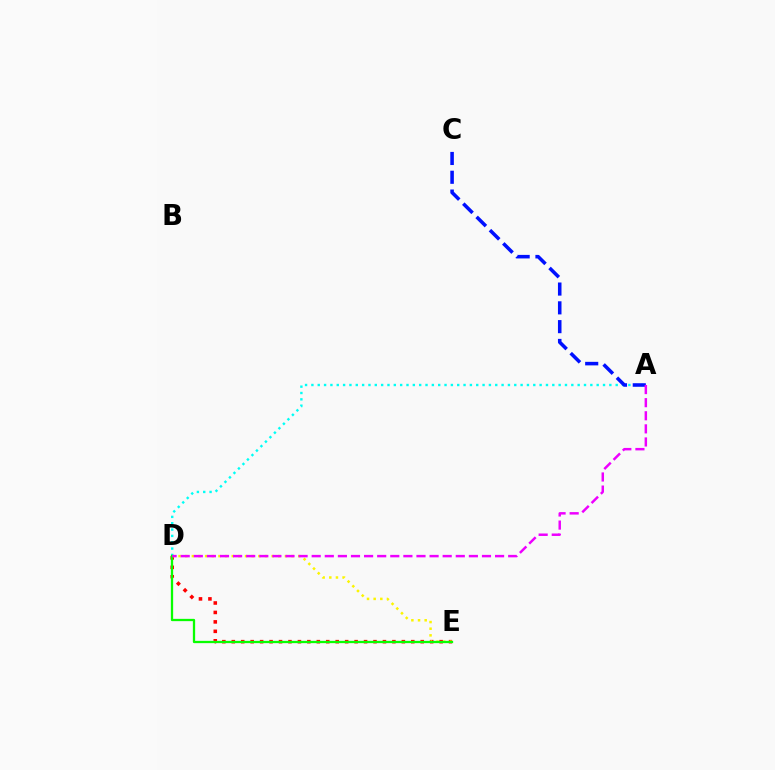{('D', 'E'): [{'color': '#ff0000', 'line_style': 'dotted', 'thickness': 2.57}, {'color': '#fcf500', 'line_style': 'dotted', 'thickness': 1.81}, {'color': '#08ff00', 'line_style': 'solid', 'thickness': 1.64}], ('A', 'D'): [{'color': '#00fff6', 'line_style': 'dotted', 'thickness': 1.72}, {'color': '#ee00ff', 'line_style': 'dashed', 'thickness': 1.78}], ('A', 'C'): [{'color': '#0010ff', 'line_style': 'dashed', 'thickness': 2.55}]}